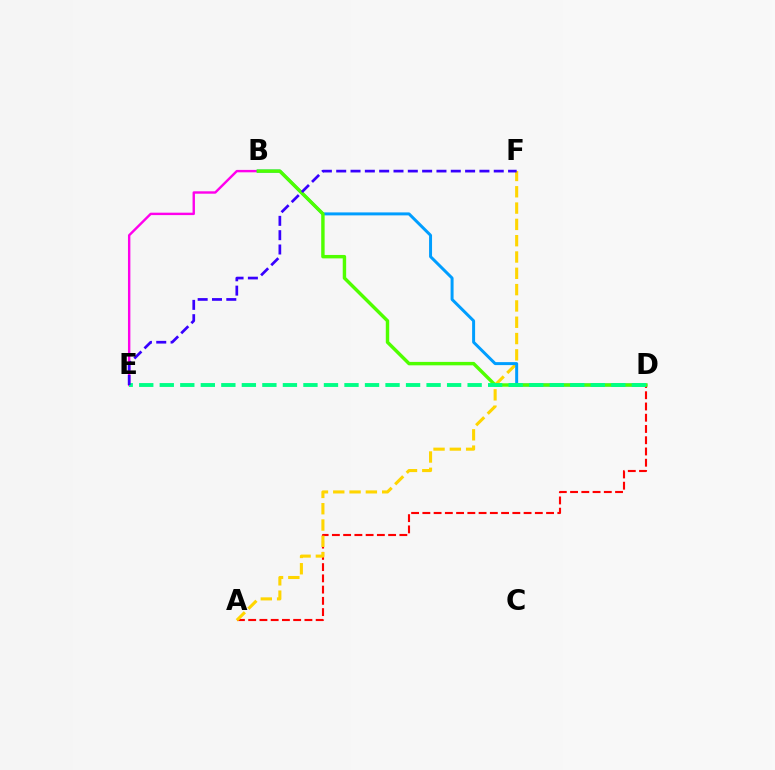{('B', 'E'): [{'color': '#ff00ed', 'line_style': 'solid', 'thickness': 1.73}], ('A', 'D'): [{'color': '#ff0000', 'line_style': 'dashed', 'thickness': 1.53}], ('A', 'F'): [{'color': '#ffd500', 'line_style': 'dashed', 'thickness': 2.22}], ('B', 'D'): [{'color': '#009eff', 'line_style': 'solid', 'thickness': 2.14}, {'color': '#4fff00', 'line_style': 'solid', 'thickness': 2.47}], ('D', 'E'): [{'color': '#00ff86', 'line_style': 'dashed', 'thickness': 2.79}], ('E', 'F'): [{'color': '#3700ff', 'line_style': 'dashed', 'thickness': 1.95}]}